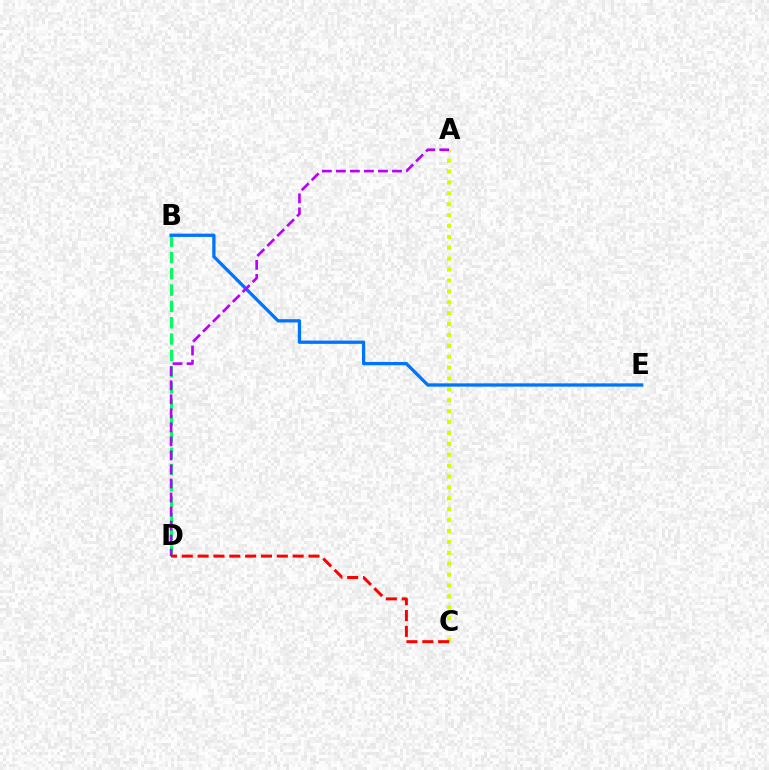{('A', 'C'): [{'color': '#d1ff00', 'line_style': 'dotted', 'thickness': 2.96}], ('B', 'D'): [{'color': '#00ff5c', 'line_style': 'dashed', 'thickness': 2.22}], ('B', 'E'): [{'color': '#0074ff', 'line_style': 'solid', 'thickness': 2.37}], ('A', 'D'): [{'color': '#b900ff', 'line_style': 'dashed', 'thickness': 1.91}], ('C', 'D'): [{'color': '#ff0000', 'line_style': 'dashed', 'thickness': 2.15}]}